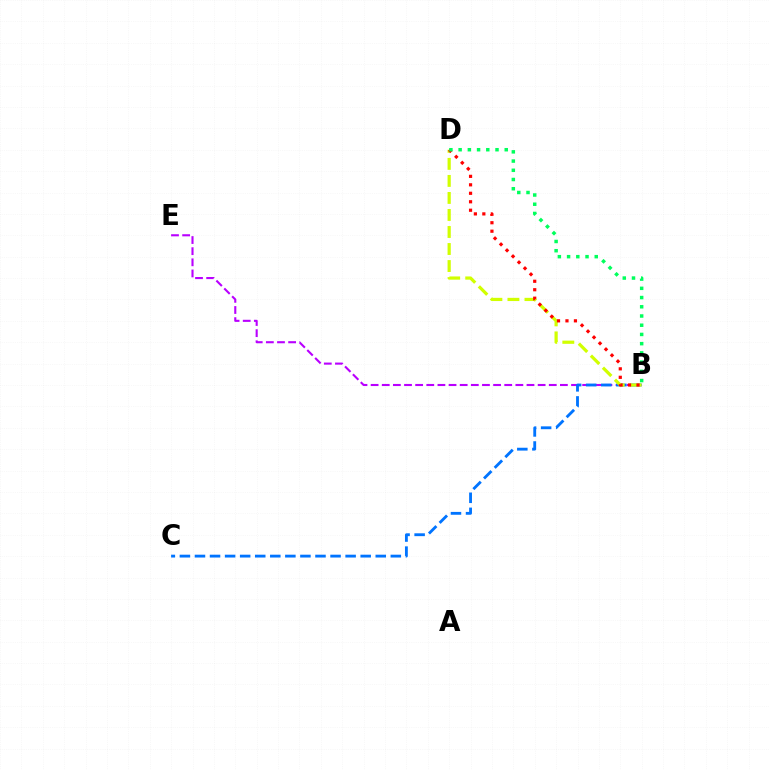{('B', 'E'): [{'color': '#b900ff', 'line_style': 'dashed', 'thickness': 1.51}], ('B', 'C'): [{'color': '#0074ff', 'line_style': 'dashed', 'thickness': 2.05}], ('B', 'D'): [{'color': '#d1ff00', 'line_style': 'dashed', 'thickness': 2.31}, {'color': '#ff0000', 'line_style': 'dotted', 'thickness': 2.3}, {'color': '#00ff5c', 'line_style': 'dotted', 'thickness': 2.51}]}